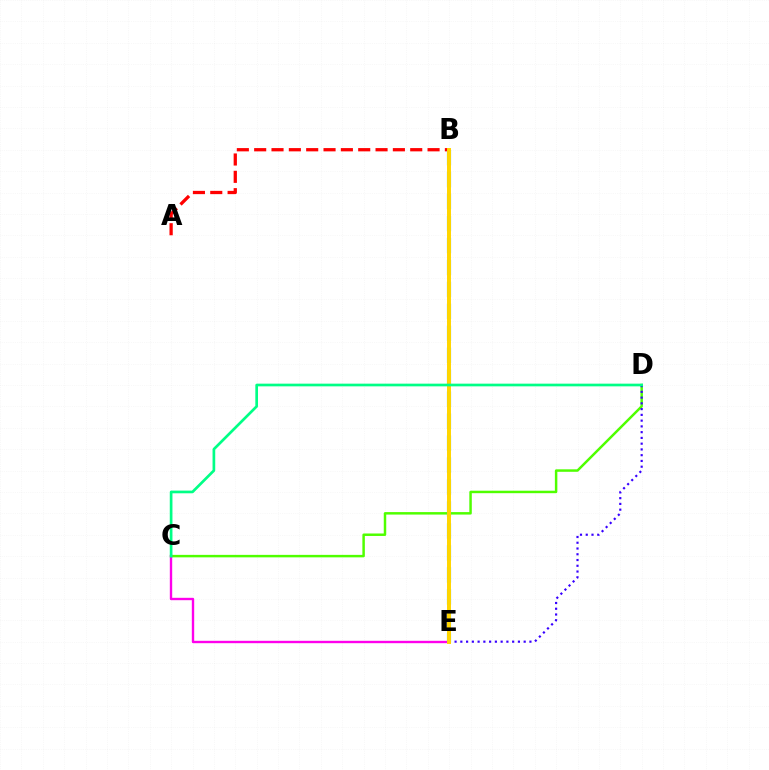{('C', 'D'): [{'color': '#4fff00', 'line_style': 'solid', 'thickness': 1.78}, {'color': '#00ff86', 'line_style': 'solid', 'thickness': 1.93}], ('D', 'E'): [{'color': '#3700ff', 'line_style': 'dotted', 'thickness': 1.56}], ('C', 'E'): [{'color': '#ff00ed', 'line_style': 'solid', 'thickness': 1.71}], ('A', 'B'): [{'color': '#ff0000', 'line_style': 'dashed', 'thickness': 2.36}], ('B', 'E'): [{'color': '#009eff', 'line_style': 'dashed', 'thickness': 2.98}, {'color': '#ffd500', 'line_style': 'solid', 'thickness': 2.86}]}